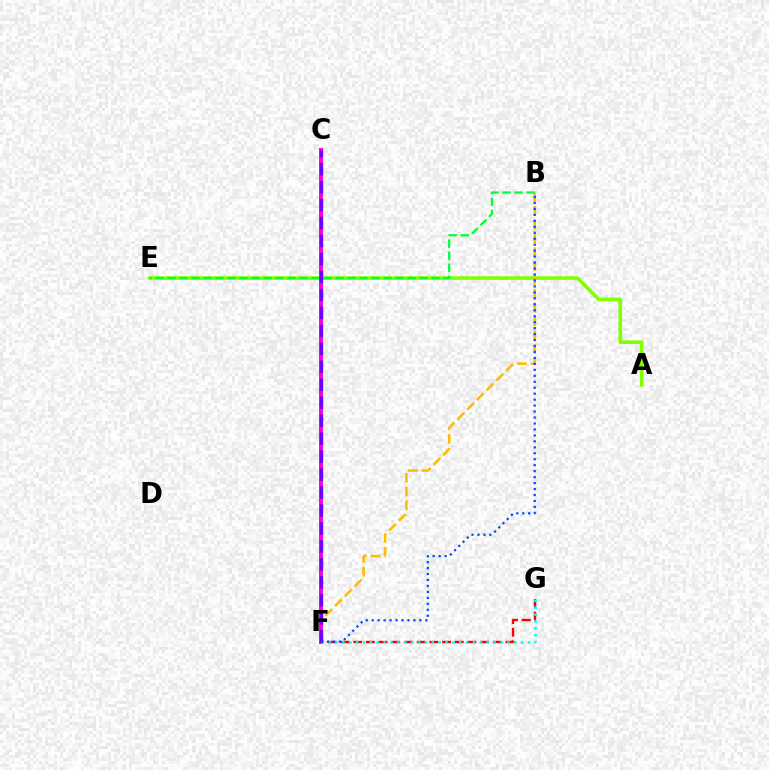{('A', 'E'): [{'color': '#84ff00', 'line_style': 'solid', 'thickness': 2.62}], ('B', 'F'): [{'color': '#ffbd00', 'line_style': 'dashed', 'thickness': 1.88}, {'color': '#004bff', 'line_style': 'dotted', 'thickness': 1.62}], ('F', 'G'): [{'color': '#ff0000', 'line_style': 'dashed', 'thickness': 1.73}, {'color': '#00fff6', 'line_style': 'dotted', 'thickness': 1.87}], ('B', 'E'): [{'color': '#00ff39', 'line_style': 'dashed', 'thickness': 1.63}], ('C', 'F'): [{'color': '#ff00cf', 'line_style': 'solid', 'thickness': 2.85}, {'color': '#7200ff', 'line_style': 'dashed', 'thickness': 2.44}]}